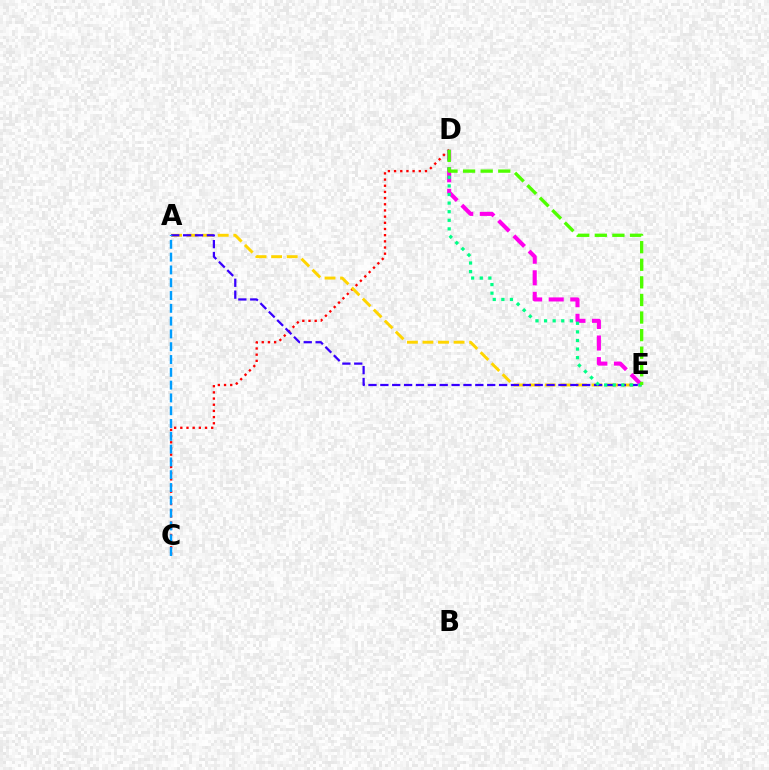{('C', 'D'): [{'color': '#ff0000', 'line_style': 'dotted', 'thickness': 1.68}], ('A', 'E'): [{'color': '#ffd500', 'line_style': 'dashed', 'thickness': 2.11}, {'color': '#3700ff', 'line_style': 'dashed', 'thickness': 1.61}], ('D', 'E'): [{'color': '#ff00ed', 'line_style': 'dashed', 'thickness': 2.93}, {'color': '#00ff86', 'line_style': 'dotted', 'thickness': 2.34}, {'color': '#4fff00', 'line_style': 'dashed', 'thickness': 2.39}], ('A', 'C'): [{'color': '#009eff', 'line_style': 'dashed', 'thickness': 1.74}]}